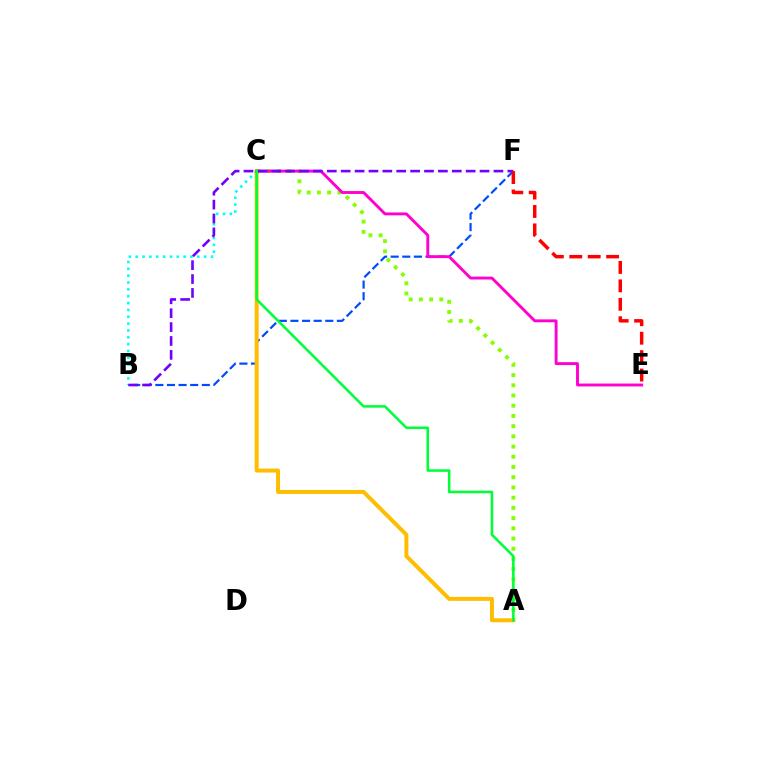{('B', 'C'): [{'color': '#00fff6', 'line_style': 'dotted', 'thickness': 1.86}], ('B', 'F'): [{'color': '#004bff', 'line_style': 'dashed', 'thickness': 1.58}, {'color': '#7200ff', 'line_style': 'dashed', 'thickness': 1.89}], ('A', 'C'): [{'color': '#ffbd00', 'line_style': 'solid', 'thickness': 2.85}, {'color': '#84ff00', 'line_style': 'dotted', 'thickness': 2.78}, {'color': '#00ff39', 'line_style': 'solid', 'thickness': 1.84}], ('C', 'E'): [{'color': '#ff00cf', 'line_style': 'solid', 'thickness': 2.08}], ('E', 'F'): [{'color': '#ff0000', 'line_style': 'dashed', 'thickness': 2.5}]}